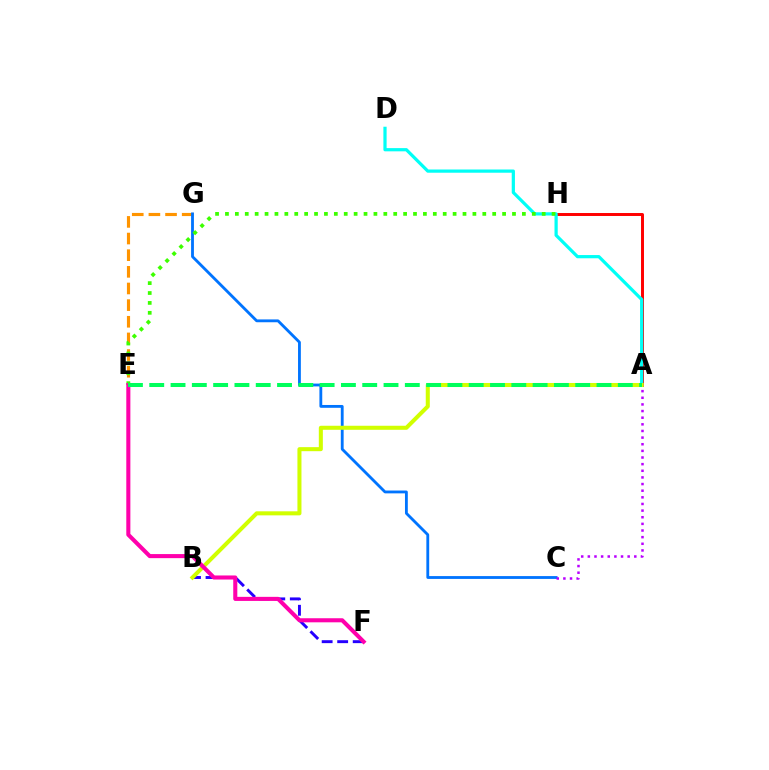{('A', 'H'): [{'color': '#ff0000', 'line_style': 'solid', 'thickness': 2.13}], ('E', 'G'): [{'color': '#ff9400', 'line_style': 'dashed', 'thickness': 2.26}], ('B', 'F'): [{'color': '#2500ff', 'line_style': 'dashed', 'thickness': 2.11}], ('C', 'G'): [{'color': '#0074ff', 'line_style': 'solid', 'thickness': 2.04}], ('A', 'D'): [{'color': '#00fff6', 'line_style': 'solid', 'thickness': 2.32}], ('A', 'C'): [{'color': '#b900ff', 'line_style': 'dotted', 'thickness': 1.8}], ('E', 'H'): [{'color': '#3dff00', 'line_style': 'dotted', 'thickness': 2.69}], ('A', 'B'): [{'color': '#d1ff00', 'line_style': 'solid', 'thickness': 2.91}], ('E', 'F'): [{'color': '#ff00ac', 'line_style': 'solid', 'thickness': 2.93}], ('A', 'E'): [{'color': '#00ff5c', 'line_style': 'dashed', 'thickness': 2.89}]}